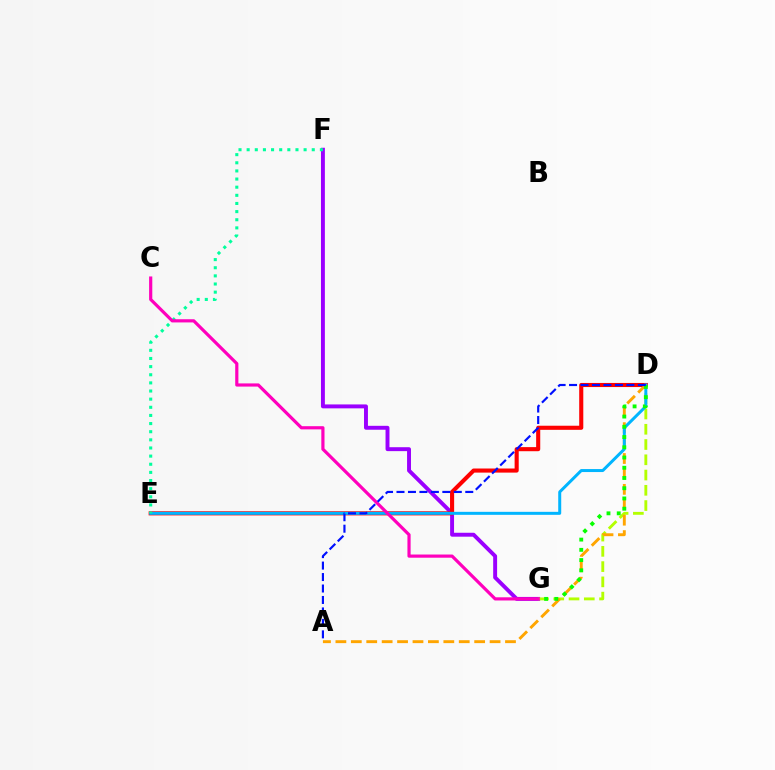{('F', 'G'): [{'color': '#9b00ff', 'line_style': 'solid', 'thickness': 2.82}], ('D', 'E'): [{'color': '#ff0000', 'line_style': 'solid', 'thickness': 2.95}, {'color': '#00b5ff', 'line_style': 'solid', 'thickness': 2.15}], ('D', 'G'): [{'color': '#b3ff00', 'line_style': 'dashed', 'thickness': 2.07}, {'color': '#08ff00', 'line_style': 'dotted', 'thickness': 2.78}], ('A', 'D'): [{'color': '#ffa500', 'line_style': 'dashed', 'thickness': 2.09}, {'color': '#0010ff', 'line_style': 'dashed', 'thickness': 1.56}], ('E', 'F'): [{'color': '#00ff9d', 'line_style': 'dotted', 'thickness': 2.21}], ('C', 'G'): [{'color': '#ff00bd', 'line_style': 'solid', 'thickness': 2.29}]}